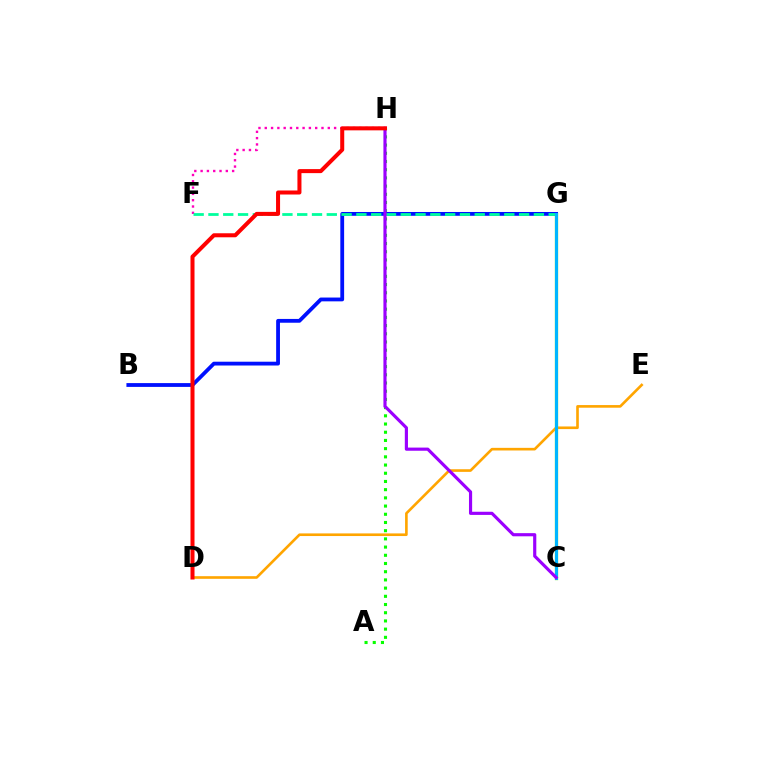{('D', 'E'): [{'color': '#ffa500', 'line_style': 'solid', 'thickness': 1.9}], ('C', 'G'): [{'color': '#b3ff00', 'line_style': 'solid', 'thickness': 2.35}, {'color': '#00b5ff', 'line_style': 'solid', 'thickness': 2.24}], ('F', 'H'): [{'color': '#ff00bd', 'line_style': 'dotted', 'thickness': 1.71}], ('A', 'H'): [{'color': '#08ff00', 'line_style': 'dotted', 'thickness': 2.23}], ('B', 'G'): [{'color': '#0010ff', 'line_style': 'solid', 'thickness': 2.74}], ('F', 'G'): [{'color': '#00ff9d', 'line_style': 'dashed', 'thickness': 2.01}], ('C', 'H'): [{'color': '#9b00ff', 'line_style': 'solid', 'thickness': 2.27}], ('D', 'H'): [{'color': '#ff0000', 'line_style': 'solid', 'thickness': 2.9}]}